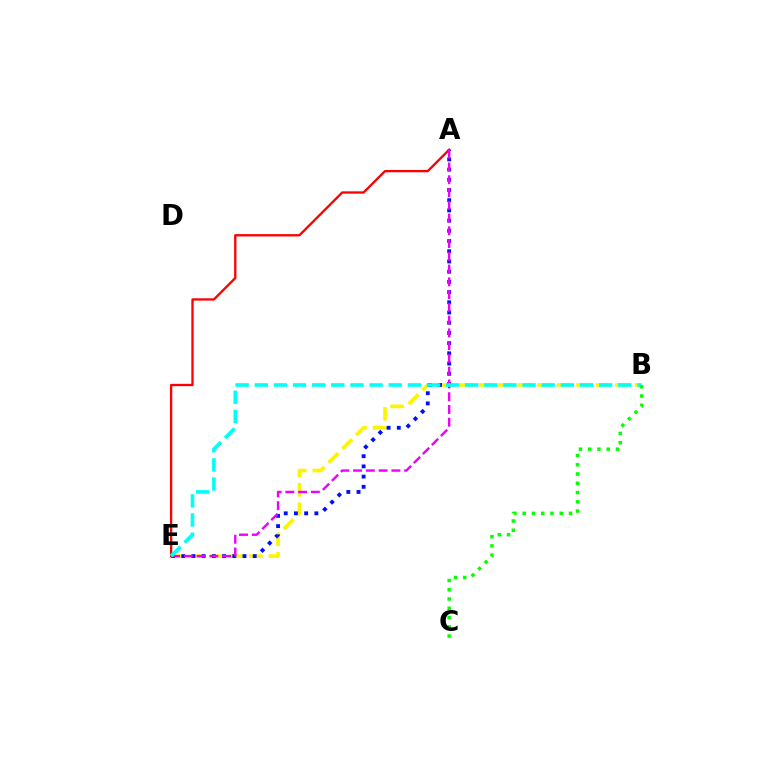{('B', 'E'): [{'color': '#fcf500', 'line_style': 'dashed', 'thickness': 2.65}, {'color': '#00fff6', 'line_style': 'dashed', 'thickness': 2.6}], ('A', 'E'): [{'color': '#0010ff', 'line_style': 'dotted', 'thickness': 2.77}, {'color': '#ff0000', 'line_style': 'solid', 'thickness': 1.67}, {'color': '#ee00ff', 'line_style': 'dashed', 'thickness': 1.73}], ('B', 'C'): [{'color': '#08ff00', 'line_style': 'dotted', 'thickness': 2.52}]}